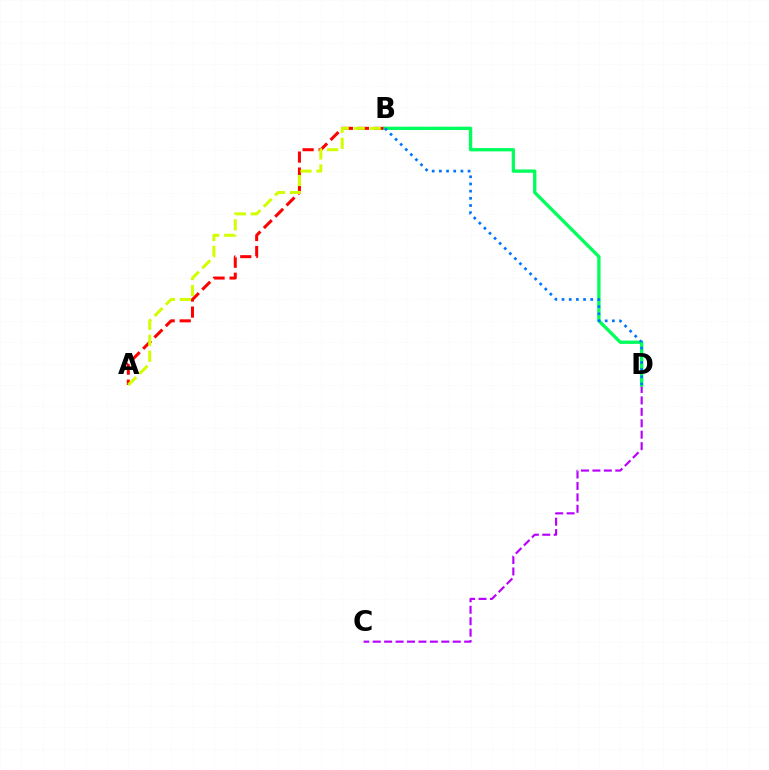{('A', 'B'): [{'color': '#ff0000', 'line_style': 'dashed', 'thickness': 2.18}, {'color': '#d1ff00', 'line_style': 'dashed', 'thickness': 2.17}], ('C', 'D'): [{'color': '#b900ff', 'line_style': 'dashed', 'thickness': 1.55}], ('B', 'D'): [{'color': '#00ff5c', 'line_style': 'solid', 'thickness': 2.39}, {'color': '#0074ff', 'line_style': 'dotted', 'thickness': 1.95}]}